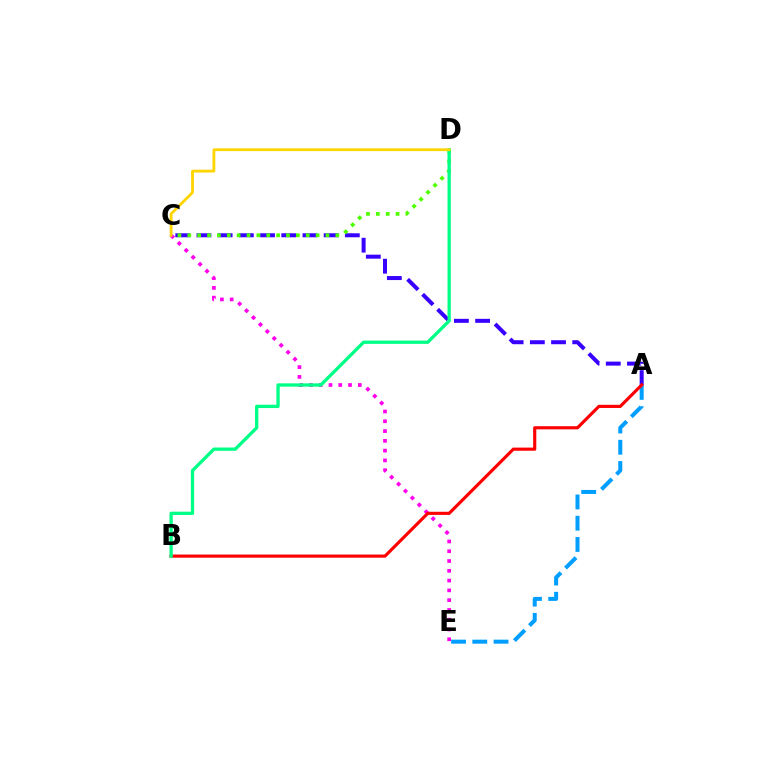{('C', 'E'): [{'color': '#ff00ed', 'line_style': 'dotted', 'thickness': 2.66}], ('A', 'C'): [{'color': '#3700ff', 'line_style': 'dashed', 'thickness': 2.88}], ('A', 'E'): [{'color': '#009eff', 'line_style': 'dashed', 'thickness': 2.88}], ('C', 'D'): [{'color': '#4fff00', 'line_style': 'dotted', 'thickness': 2.68}, {'color': '#ffd500', 'line_style': 'solid', 'thickness': 2.01}], ('A', 'B'): [{'color': '#ff0000', 'line_style': 'solid', 'thickness': 2.27}], ('B', 'D'): [{'color': '#00ff86', 'line_style': 'solid', 'thickness': 2.38}]}